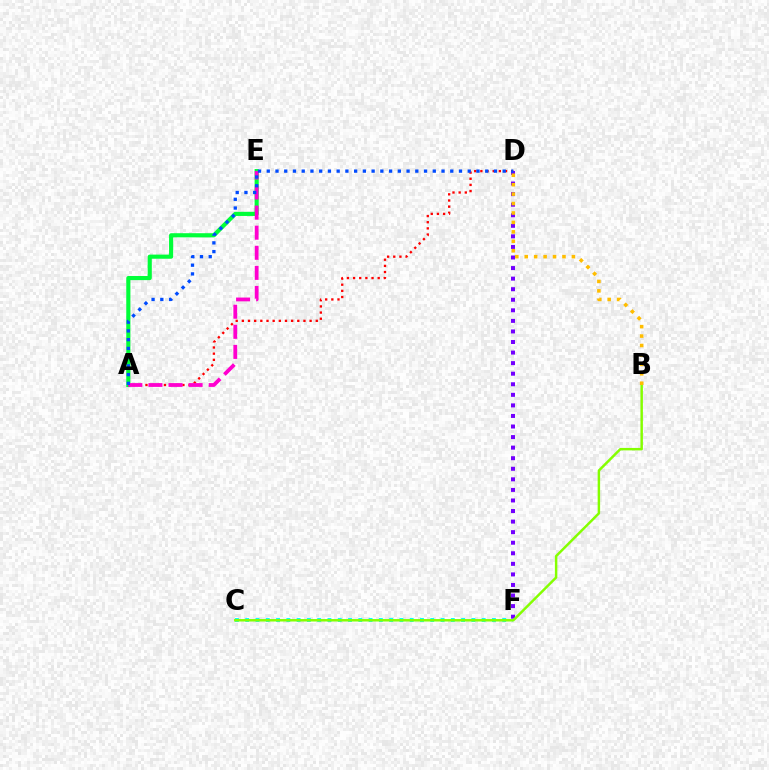{('A', 'E'): [{'color': '#00ff39', 'line_style': 'solid', 'thickness': 2.97}, {'color': '#ff00cf', 'line_style': 'dashed', 'thickness': 2.73}], ('A', 'D'): [{'color': '#ff0000', 'line_style': 'dotted', 'thickness': 1.67}, {'color': '#004bff', 'line_style': 'dotted', 'thickness': 2.37}], ('C', 'F'): [{'color': '#00fff6', 'line_style': 'dotted', 'thickness': 2.79}], ('D', 'F'): [{'color': '#7200ff', 'line_style': 'dotted', 'thickness': 2.87}], ('B', 'C'): [{'color': '#84ff00', 'line_style': 'solid', 'thickness': 1.77}], ('B', 'D'): [{'color': '#ffbd00', 'line_style': 'dotted', 'thickness': 2.56}]}